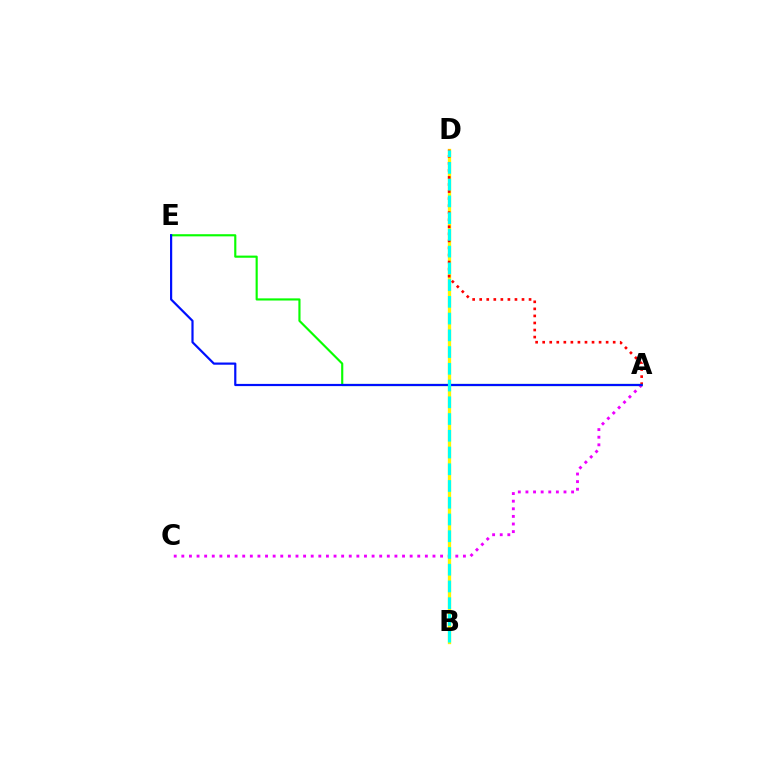{('B', 'D'): [{'color': '#fcf500', 'line_style': 'solid', 'thickness': 2.4}, {'color': '#00fff6', 'line_style': 'dashed', 'thickness': 2.27}], ('A', 'C'): [{'color': '#ee00ff', 'line_style': 'dotted', 'thickness': 2.07}], ('A', 'D'): [{'color': '#ff0000', 'line_style': 'dotted', 'thickness': 1.92}], ('A', 'E'): [{'color': '#08ff00', 'line_style': 'solid', 'thickness': 1.55}, {'color': '#0010ff', 'line_style': 'solid', 'thickness': 1.58}]}